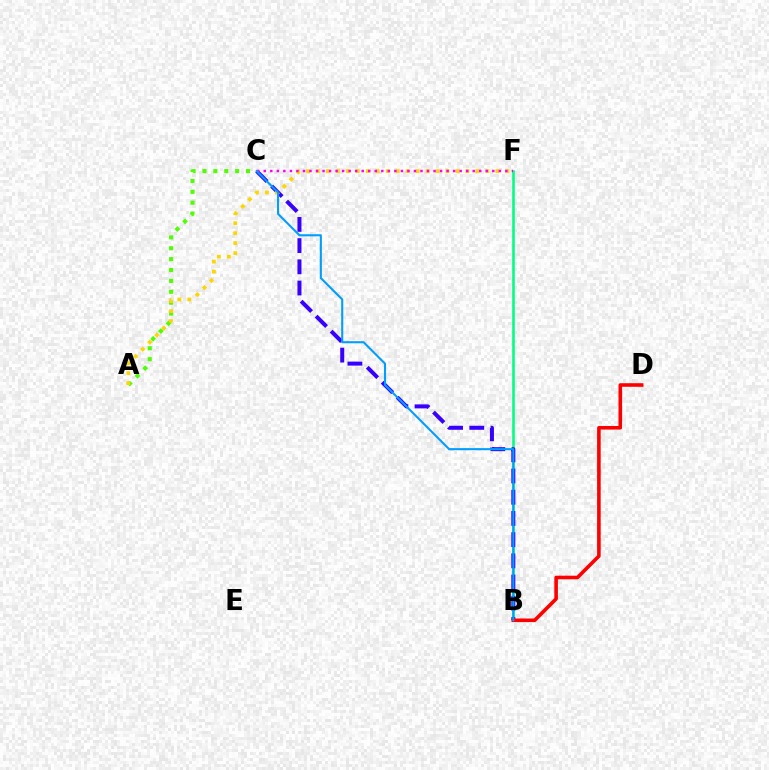{('B', 'F'): [{'color': '#00ff86', 'line_style': 'solid', 'thickness': 1.88}], ('B', 'C'): [{'color': '#3700ff', 'line_style': 'dashed', 'thickness': 2.88}, {'color': '#009eff', 'line_style': 'solid', 'thickness': 1.5}], ('B', 'D'): [{'color': '#ff0000', 'line_style': 'solid', 'thickness': 2.58}], ('A', 'C'): [{'color': '#4fff00', 'line_style': 'dotted', 'thickness': 2.96}], ('A', 'F'): [{'color': '#ffd500', 'line_style': 'dotted', 'thickness': 2.71}], ('C', 'F'): [{'color': '#ff00ed', 'line_style': 'dotted', 'thickness': 1.77}]}